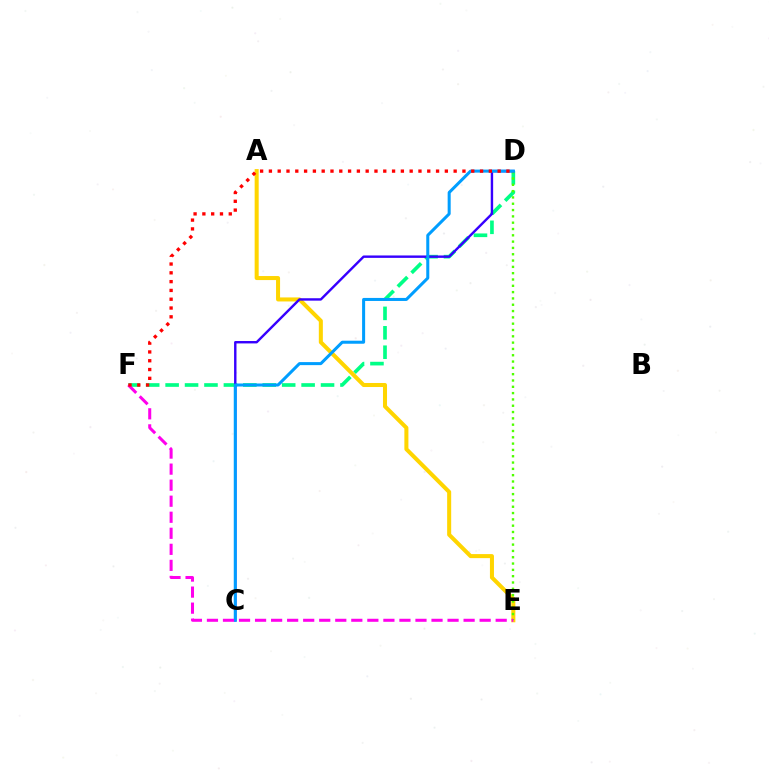{('D', 'F'): [{'color': '#00ff86', 'line_style': 'dashed', 'thickness': 2.64}, {'color': '#ff0000', 'line_style': 'dotted', 'thickness': 2.39}], ('A', 'E'): [{'color': '#ffd500', 'line_style': 'solid', 'thickness': 2.9}], ('D', 'E'): [{'color': '#4fff00', 'line_style': 'dotted', 'thickness': 1.72}], ('C', 'D'): [{'color': '#3700ff', 'line_style': 'solid', 'thickness': 1.73}, {'color': '#009eff', 'line_style': 'solid', 'thickness': 2.18}], ('E', 'F'): [{'color': '#ff00ed', 'line_style': 'dashed', 'thickness': 2.18}]}